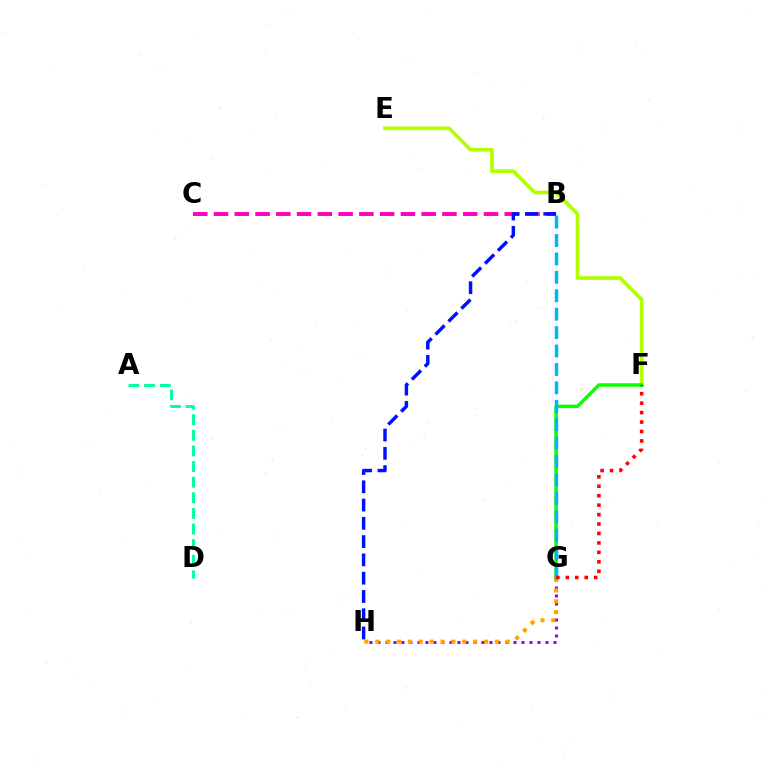{('G', 'H'): [{'color': '#9b00ff', 'line_style': 'dotted', 'thickness': 2.17}, {'color': '#ffa500', 'line_style': 'dotted', 'thickness': 2.96}], ('A', 'D'): [{'color': '#00ff9d', 'line_style': 'dashed', 'thickness': 2.12}], ('E', 'F'): [{'color': '#b3ff00', 'line_style': 'solid', 'thickness': 2.66}], ('F', 'G'): [{'color': '#08ff00', 'line_style': 'solid', 'thickness': 2.53}, {'color': '#ff0000', 'line_style': 'dotted', 'thickness': 2.57}], ('B', 'G'): [{'color': '#00b5ff', 'line_style': 'dashed', 'thickness': 2.5}], ('B', 'C'): [{'color': '#ff00bd', 'line_style': 'dashed', 'thickness': 2.82}], ('B', 'H'): [{'color': '#0010ff', 'line_style': 'dashed', 'thickness': 2.48}]}